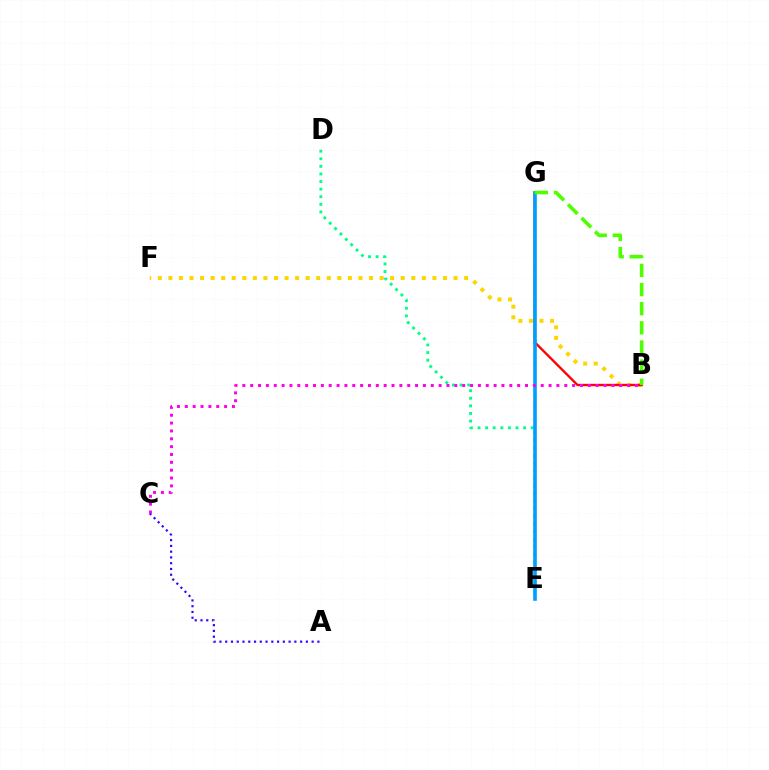{('A', 'C'): [{'color': '#3700ff', 'line_style': 'dotted', 'thickness': 1.57}], ('B', 'F'): [{'color': '#ffd500', 'line_style': 'dotted', 'thickness': 2.87}], ('B', 'G'): [{'color': '#ff0000', 'line_style': 'solid', 'thickness': 1.69}, {'color': '#4fff00', 'line_style': 'dashed', 'thickness': 2.6}], ('D', 'E'): [{'color': '#00ff86', 'line_style': 'dotted', 'thickness': 2.06}], ('E', 'G'): [{'color': '#009eff', 'line_style': 'solid', 'thickness': 2.61}], ('B', 'C'): [{'color': '#ff00ed', 'line_style': 'dotted', 'thickness': 2.13}]}